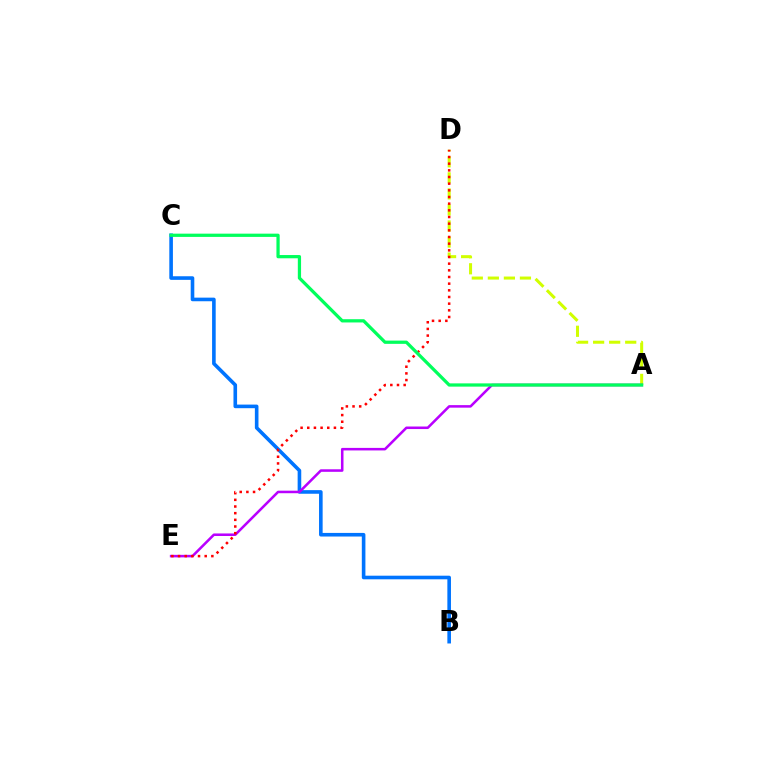{('A', 'D'): [{'color': '#d1ff00', 'line_style': 'dashed', 'thickness': 2.18}], ('B', 'C'): [{'color': '#0074ff', 'line_style': 'solid', 'thickness': 2.6}], ('A', 'E'): [{'color': '#b900ff', 'line_style': 'solid', 'thickness': 1.83}], ('D', 'E'): [{'color': '#ff0000', 'line_style': 'dotted', 'thickness': 1.81}], ('A', 'C'): [{'color': '#00ff5c', 'line_style': 'solid', 'thickness': 2.34}]}